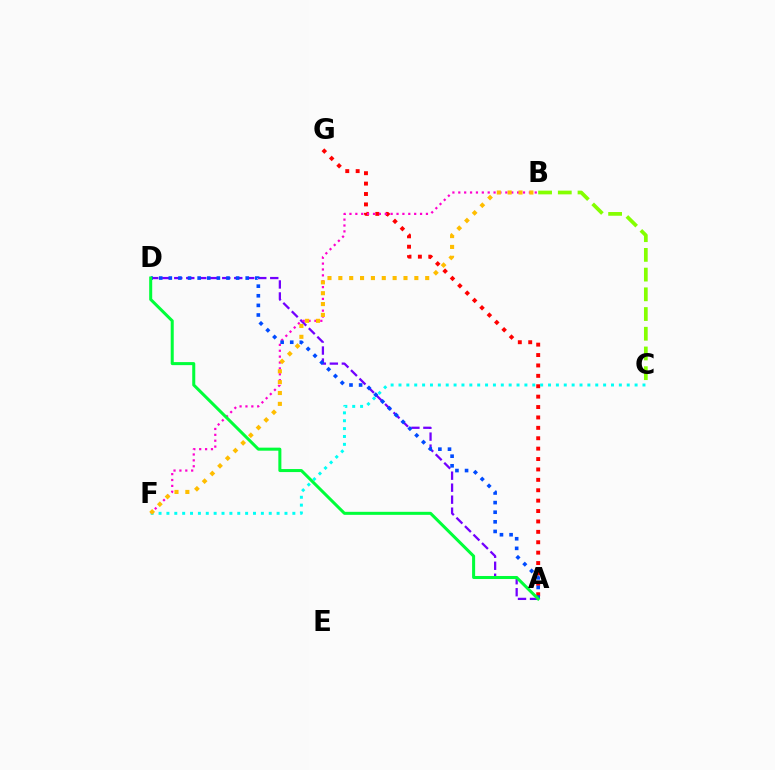{('A', 'D'): [{'color': '#7200ff', 'line_style': 'dashed', 'thickness': 1.63}, {'color': '#004bff', 'line_style': 'dotted', 'thickness': 2.61}, {'color': '#00ff39', 'line_style': 'solid', 'thickness': 2.18}], ('B', 'C'): [{'color': '#84ff00', 'line_style': 'dashed', 'thickness': 2.68}], ('A', 'G'): [{'color': '#ff0000', 'line_style': 'dotted', 'thickness': 2.83}], ('B', 'F'): [{'color': '#ff00cf', 'line_style': 'dotted', 'thickness': 1.6}, {'color': '#ffbd00', 'line_style': 'dotted', 'thickness': 2.95}], ('C', 'F'): [{'color': '#00fff6', 'line_style': 'dotted', 'thickness': 2.14}]}